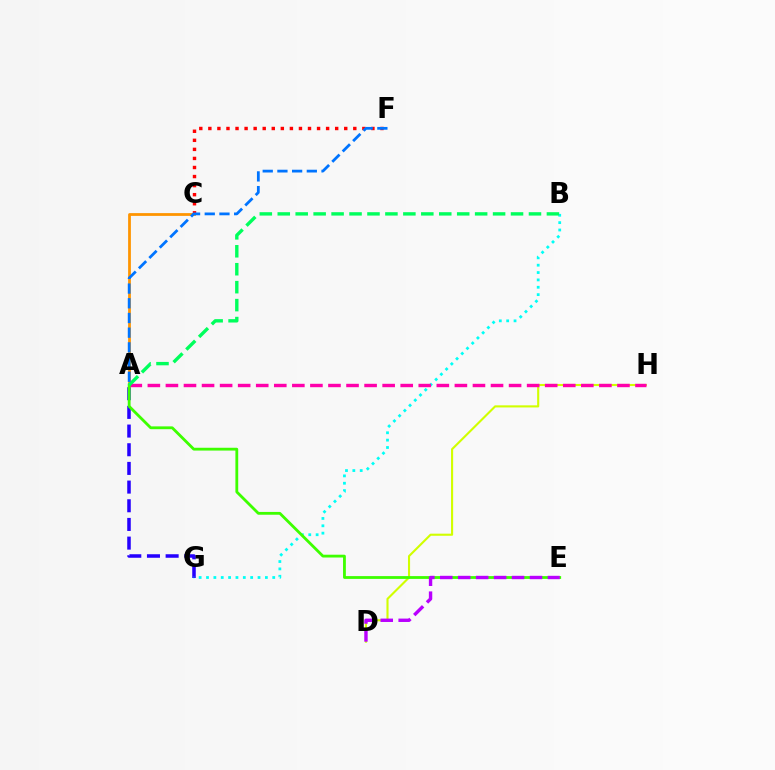{('A', 'C'): [{'color': '#ff9400', 'line_style': 'solid', 'thickness': 2.0}], ('A', 'G'): [{'color': '#2500ff', 'line_style': 'dashed', 'thickness': 2.54}], ('D', 'H'): [{'color': '#d1ff00', 'line_style': 'solid', 'thickness': 1.52}], ('B', 'G'): [{'color': '#00fff6', 'line_style': 'dotted', 'thickness': 2.0}], ('A', 'H'): [{'color': '#ff00ac', 'line_style': 'dashed', 'thickness': 2.45}], ('A', 'E'): [{'color': '#3dff00', 'line_style': 'solid', 'thickness': 2.02}], ('C', 'F'): [{'color': '#ff0000', 'line_style': 'dotted', 'thickness': 2.46}], ('D', 'E'): [{'color': '#b900ff', 'line_style': 'dashed', 'thickness': 2.44}], ('A', 'B'): [{'color': '#00ff5c', 'line_style': 'dashed', 'thickness': 2.44}], ('A', 'F'): [{'color': '#0074ff', 'line_style': 'dashed', 'thickness': 2.0}]}